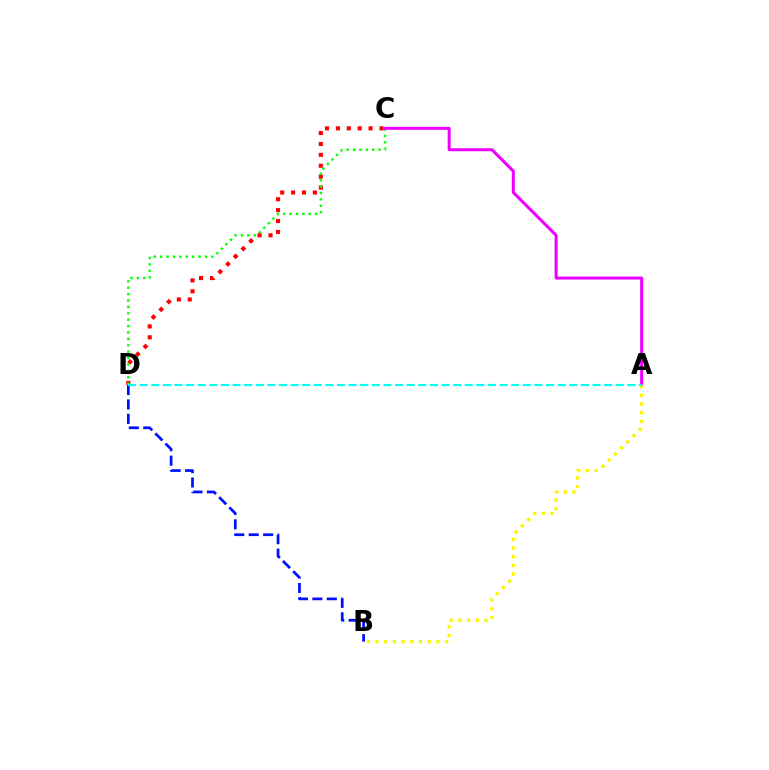{('C', 'D'): [{'color': '#ff0000', 'line_style': 'dotted', 'thickness': 2.96}, {'color': '#08ff00', 'line_style': 'dotted', 'thickness': 1.74}], ('A', 'C'): [{'color': '#ee00ff', 'line_style': 'solid', 'thickness': 2.18}], ('A', 'B'): [{'color': '#fcf500', 'line_style': 'dotted', 'thickness': 2.36}], ('B', 'D'): [{'color': '#0010ff', 'line_style': 'dashed', 'thickness': 1.96}], ('A', 'D'): [{'color': '#00fff6', 'line_style': 'dashed', 'thickness': 1.58}]}